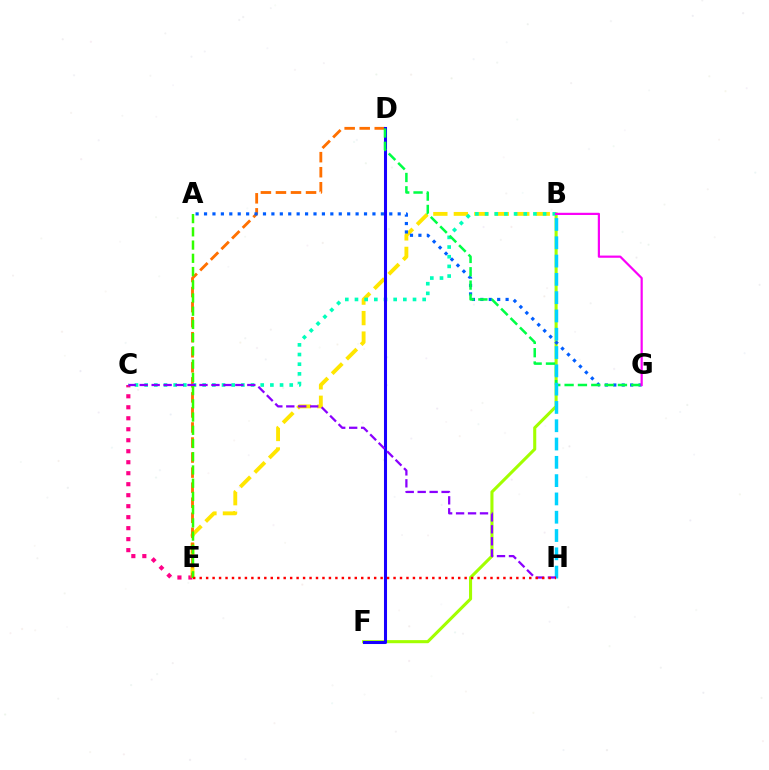{('C', 'E'): [{'color': '#ff0088', 'line_style': 'dotted', 'thickness': 2.99}], ('B', 'E'): [{'color': '#ffe600', 'line_style': 'dashed', 'thickness': 2.78}], ('B', 'F'): [{'color': '#a2ff00', 'line_style': 'solid', 'thickness': 2.22}], ('D', 'E'): [{'color': '#ff7000', 'line_style': 'dashed', 'thickness': 2.04}], ('A', 'G'): [{'color': '#005dff', 'line_style': 'dotted', 'thickness': 2.29}], ('B', 'C'): [{'color': '#00ffbb', 'line_style': 'dotted', 'thickness': 2.63}], ('D', 'F'): [{'color': '#1900ff', 'line_style': 'solid', 'thickness': 2.19}], ('D', 'G'): [{'color': '#00ff45', 'line_style': 'dashed', 'thickness': 1.81}], ('B', 'H'): [{'color': '#00d3ff', 'line_style': 'dashed', 'thickness': 2.49}], ('B', 'G'): [{'color': '#fa00f9', 'line_style': 'solid', 'thickness': 1.58}], ('C', 'H'): [{'color': '#8a00ff', 'line_style': 'dashed', 'thickness': 1.62}], ('A', 'E'): [{'color': '#31ff00', 'line_style': 'dashed', 'thickness': 1.8}], ('E', 'H'): [{'color': '#ff0000', 'line_style': 'dotted', 'thickness': 1.76}]}